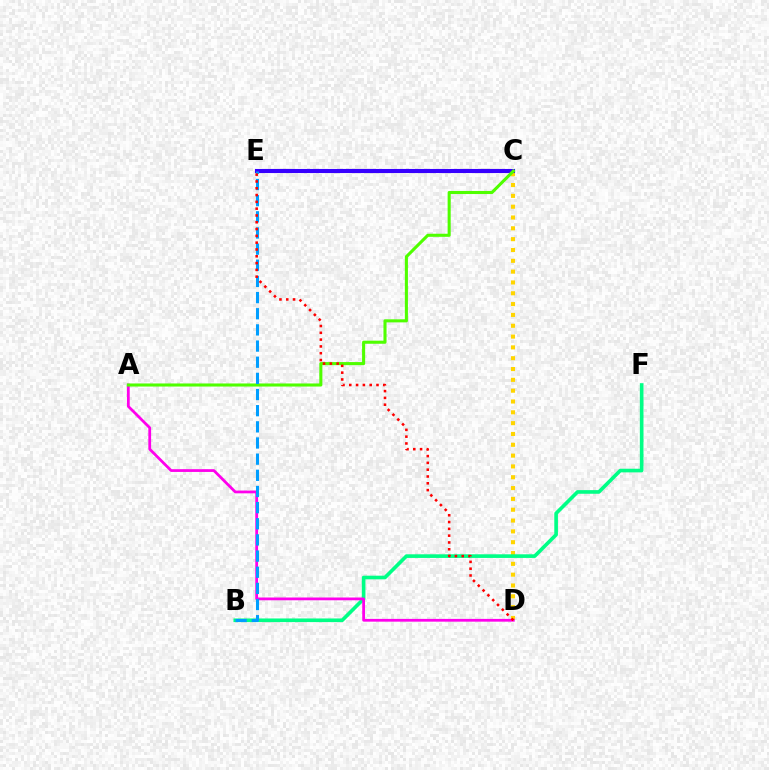{('C', 'D'): [{'color': '#ffd500', 'line_style': 'dotted', 'thickness': 2.94}], ('B', 'F'): [{'color': '#00ff86', 'line_style': 'solid', 'thickness': 2.62}], ('A', 'D'): [{'color': '#ff00ed', 'line_style': 'solid', 'thickness': 1.99}], ('C', 'E'): [{'color': '#3700ff', 'line_style': 'solid', 'thickness': 2.95}], ('A', 'C'): [{'color': '#4fff00', 'line_style': 'solid', 'thickness': 2.21}], ('B', 'E'): [{'color': '#009eff', 'line_style': 'dashed', 'thickness': 2.19}], ('D', 'E'): [{'color': '#ff0000', 'line_style': 'dotted', 'thickness': 1.85}]}